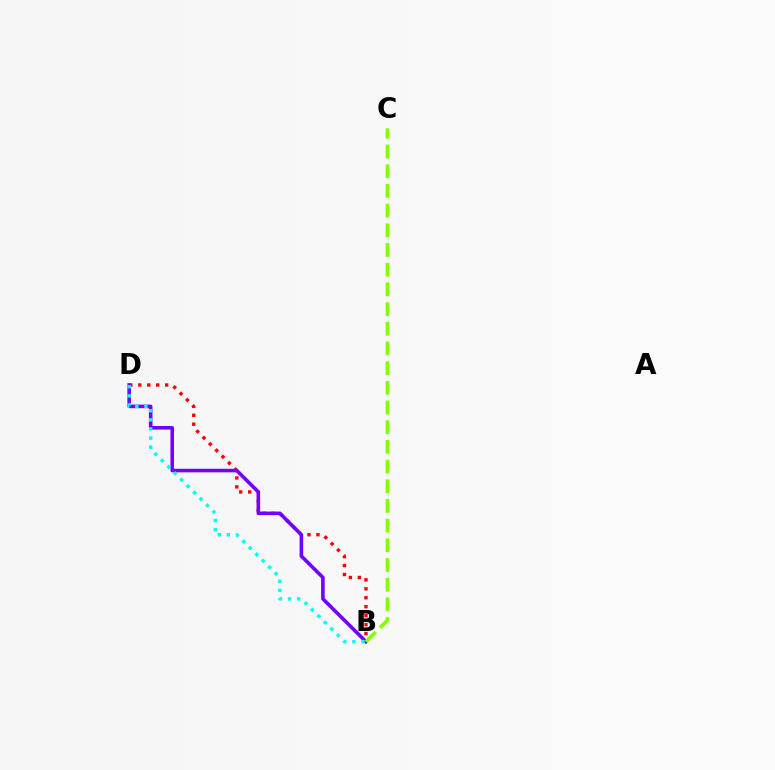{('B', 'D'): [{'color': '#ff0000', 'line_style': 'dotted', 'thickness': 2.43}, {'color': '#7200ff', 'line_style': 'solid', 'thickness': 2.58}, {'color': '#00fff6', 'line_style': 'dotted', 'thickness': 2.47}], ('B', 'C'): [{'color': '#84ff00', 'line_style': 'dashed', 'thickness': 2.67}]}